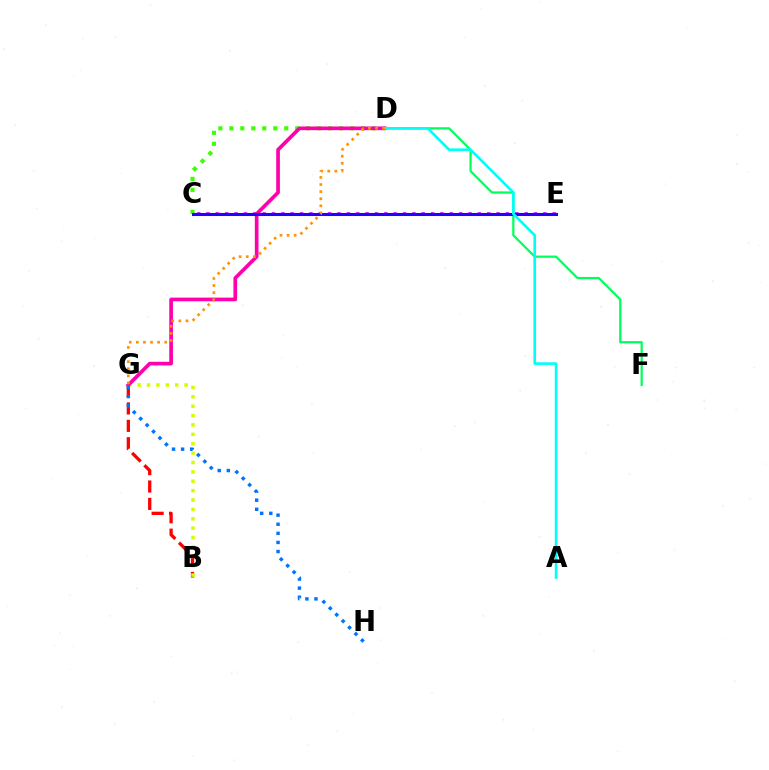{('C', 'E'): [{'color': '#b900ff', 'line_style': 'dotted', 'thickness': 2.54}, {'color': '#2500ff', 'line_style': 'solid', 'thickness': 2.19}], ('C', 'D'): [{'color': '#3dff00', 'line_style': 'dotted', 'thickness': 2.98}], ('B', 'G'): [{'color': '#ff0000', 'line_style': 'dashed', 'thickness': 2.36}, {'color': '#d1ff00', 'line_style': 'dotted', 'thickness': 2.55}], ('D', 'G'): [{'color': '#ff00ac', 'line_style': 'solid', 'thickness': 2.65}, {'color': '#ff9400', 'line_style': 'dotted', 'thickness': 1.93}], ('D', 'F'): [{'color': '#00ff5c', 'line_style': 'solid', 'thickness': 1.6}], ('G', 'H'): [{'color': '#0074ff', 'line_style': 'dotted', 'thickness': 2.47}], ('A', 'D'): [{'color': '#00fff6', 'line_style': 'solid', 'thickness': 1.92}]}